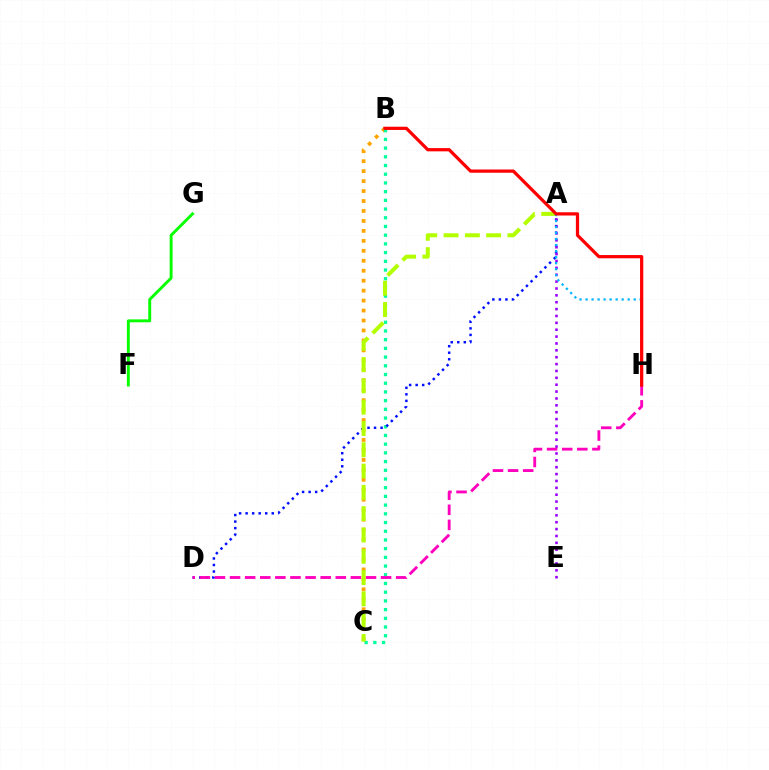{('B', 'C'): [{'color': '#ffa500', 'line_style': 'dotted', 'thickness': 2.71}, {'color': '#00ff9d', 'line_style': 'dotted', 'thickness': 2.37}], ('A', 'D'): [{'color': '#0010ff', 'line_style': 'dotted', 'thickness': 1.77}], ('A', 'E'): [{'color': '#9b00ff', 'line_style': 'dotted', 'thickness': 1.87}], ('D', 'H'): [{'color': '#ff00bd', 'line_style': 'dashed', 'thickness': 2.05}], ('A', 'C'): [{'color': '#b3ff00', 'line_style': 'dashed', 'thickness': 2.89}], ('A', 'H'): [{'color': '#00b5ff', 'line_style': 'dotted', 'thickness': 1.64}], ('F', 'G'): [{'color': '#08ff00', 'line_style': 'solid', 'thickness': 2.1}], ('B', 'H'): [{'color': '#ff0000', 'line_style': 'solid', 'thickness': 2.33}]}